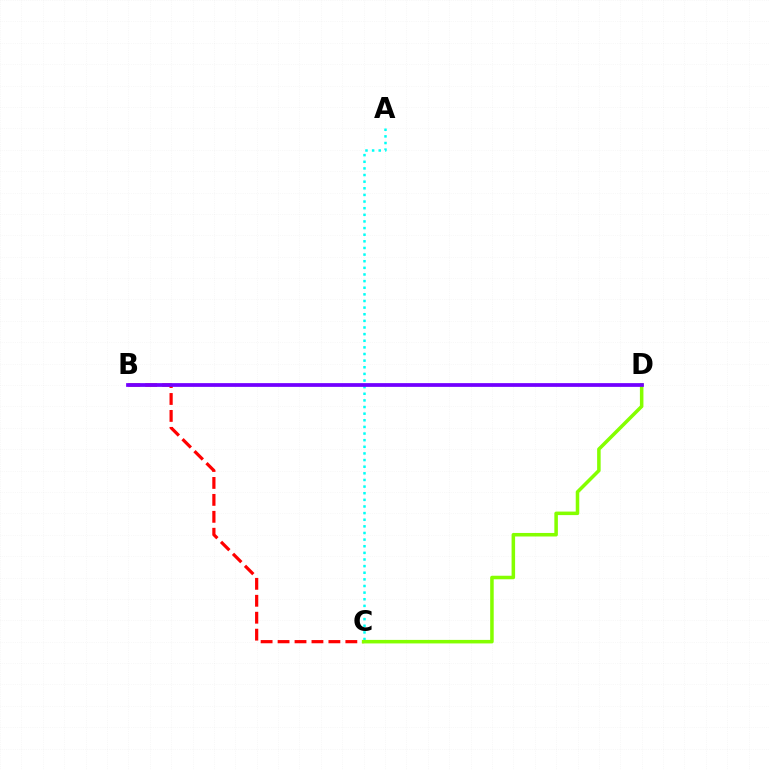{('B', 'C'): [{'color': '#ff0000', 'line_style': 'dashed', 'thickness': 2.3}], ('A', 'C'): [{'color': '#00fff6', 'line_style': 'dotted', 'thickness': 1.8}], ('C', 'D'): [{'color': '#84ff00', 'line_style': 'solid', 'thickness': 2.54}], ('B', 'D'): [{'color': '#7200ff', 'line_style': 'solid', 'thickness': 2.69}]}